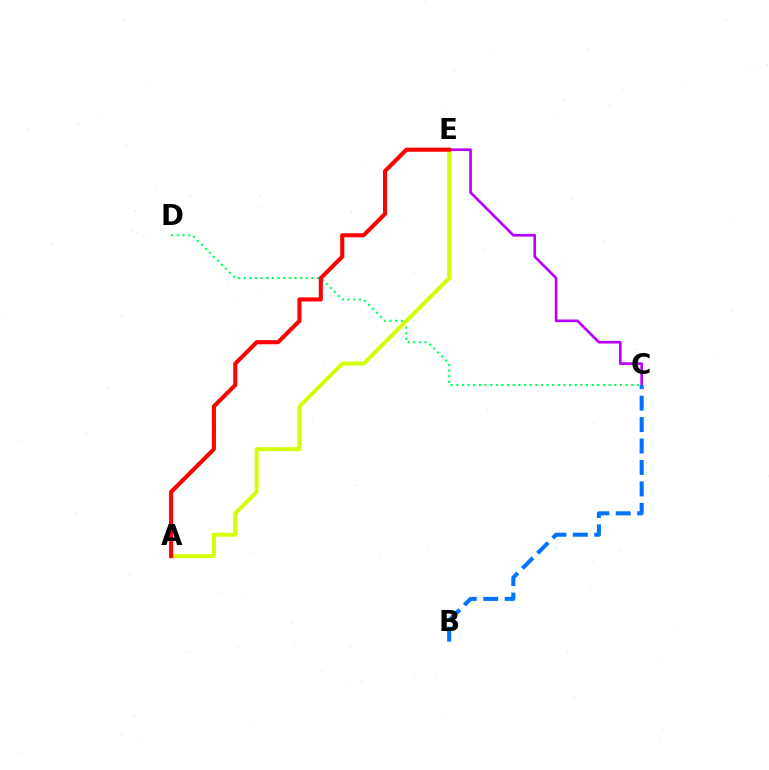{('C', 'D'): [{'color': '#00ff5c', 'line_style': 'dotted', 'thickness': 1.53}], ('C', 'E'): [{'color': '#b900ff', 'line_style': 'solid', 'thickness': 1.91}], ('A', 'E'): [{'color': '#d1ff00', 'line_style': 'solid', 'thickness': 2.83}, {'color': '#ff0000', 'line_style': 'solid', 'thickness': 2.94}], ('B', 'C'): [{'color': '#0074ff', 'line_style': 'dashed', 'thickness': 2.91}]}